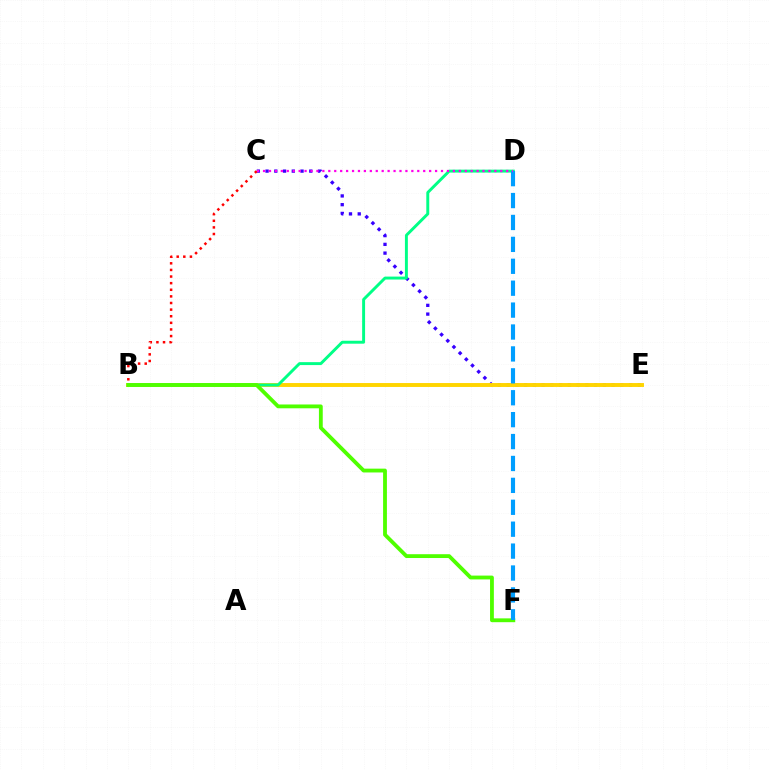{('C', 'E'): [{'color': '#3700ff', 'line_style': 'dotted', 'thickness': 2.38}], ('B', 'E'): [{'color': '#ffd500', 'line_style': 'solid', 'thickness': 2.82}], ('B', 'C'): [{'color': '#ff0000', 'line_style': 'dotted', 'thickness': 1.8}], ('B', 'D'): [{'color': '#00ff86', 'line_style': 'solid', 'thickness': 2.11}], ('B', 'F'): [{'color': '#4fff00', 'line_style': 'solid', 'thickness': 2.75}], ('D', 'F'): [{'color': '#009eff', 'line_style': 'dashed', 'thickness': 2.98}], ('C', 'D'): [{'color': '#ff00ed', 'line_style': 'dotted', 'thickness': 1.61}]}